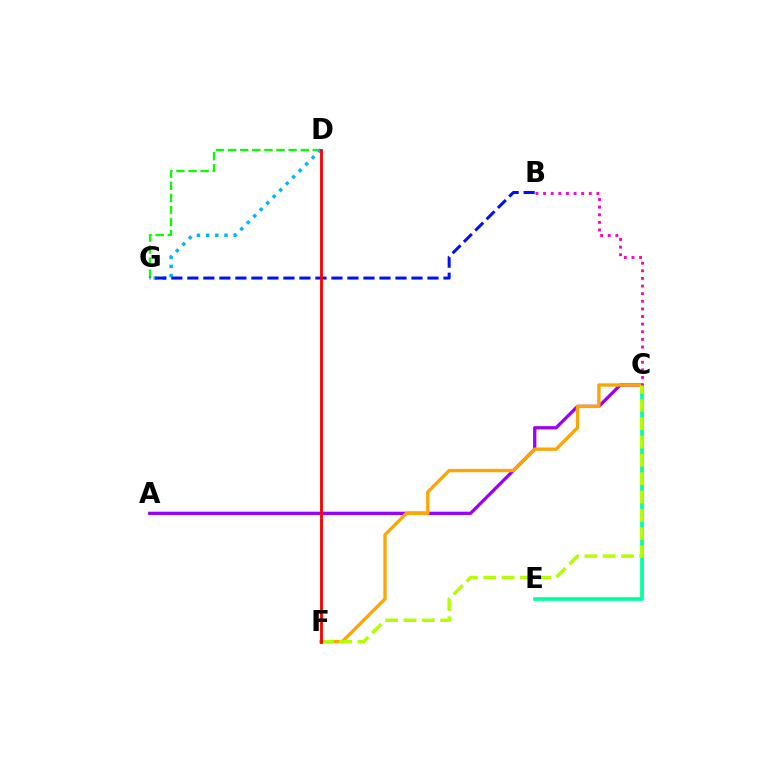{('C', 'E'): [{'color': '#00ff9d', 'line_style': 'solid', 'thickness': 2.65}], ('A', 'C'): [{'color': '#9b00ff', 'line_style': 'solid', 'thickness': 2.36}], ('C', 'F'): [{'color': '#ffa500', 'line_style': 'solid', 'thickness': 2.4}, {'color': '#b3ff00', 'line_style': 'dashed', 'thickness': 2.49}], ('D', 'G'): [{'color': '#08ff00', 'line_style': 'dashed', 'thickness': 1.65}, {'color': '#00b5ff', 'line_style': 'dotted', 'thickness': 2.49}], ('B', 'G'): [{'color': '#0010ff', 'line_style': 'dashed', 'thickness': 2.18}], ('D', 'F'): [{'color': '#ff0000', 'line_style': 'solid', 'thickness': 2.04}], ('B', 'C'): [{'color': '#ff00bd', 'line_style': 'dotted', 'thickness': 2.07}]}